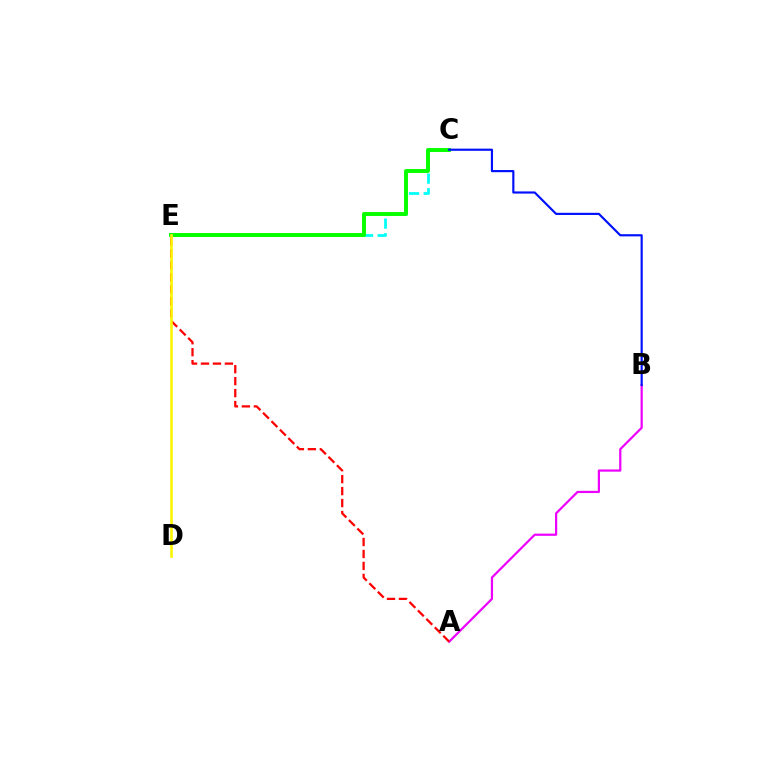{('A', 'B'): [{'color': '#ee00ff', 'line_style': 'solid', 'thickness': 1.59}], ('C', 'E'): [{'color': '#00fff6', 'line_style': 'dashed', 'thickness': 1.99}, {'color': '#08ff00', 'line_style': 'solid', 'thickness': 2.84}], ('B', 'C'): [{'color': '#0010ff', 'line_style': 'solid', 'thickness': 1.56}], ('A', 'E'): [{'color': '#ff0000', 'line_style': 'dashed', 'thickness': 1.62}], ('D', 'E'): [{'color': '#fcf500', 'line_style': 'solid', 'thickness': 1.88}]}